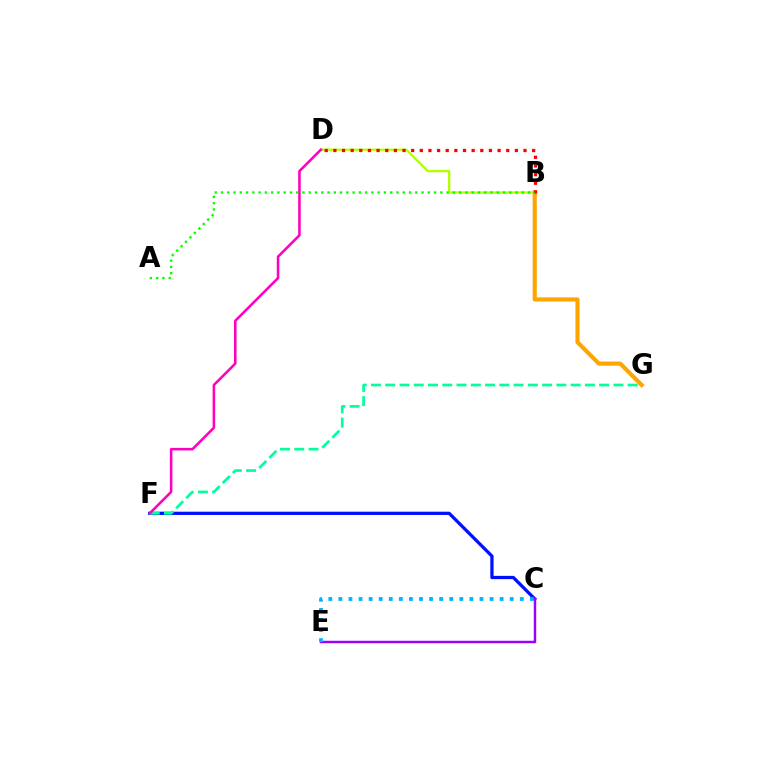{('C', 'F'): [{'color': '#0010ff', 'line_style': 'solid', 'thickness': 2.35}], ('C', 'E'): [{'color': '#9b00ff', 'line_style': 'solid', 'thickness': 1.77}, {'color': '#00b5ff', 'line_style': 'dotted', 'thickness': 2.74}], ('B', 'D'): [{'color': '#b3ff00', 'line_style': 'solid', 'thickness': 1.64}, {'color': '#ff0000', 'line_style': 'dotted', 'thickness': 2.35}], ('F', 'G'): [{'color': '#00ff9d', 'line_style': 'dashed', 'thickness': 1.94}], ('B', 'G'): [{'color': '#ffa500', 'line_style': 'solid', 'thickness': 2.98}], ('D', 'F'): [{'color': '#ff00bd', 'line_style': 'solid', 'thickness': 1.83}], ('A', 'B'): [{'color': '#08ff00', 'line_style': 'dotted', 'thickness': 1.7}]}